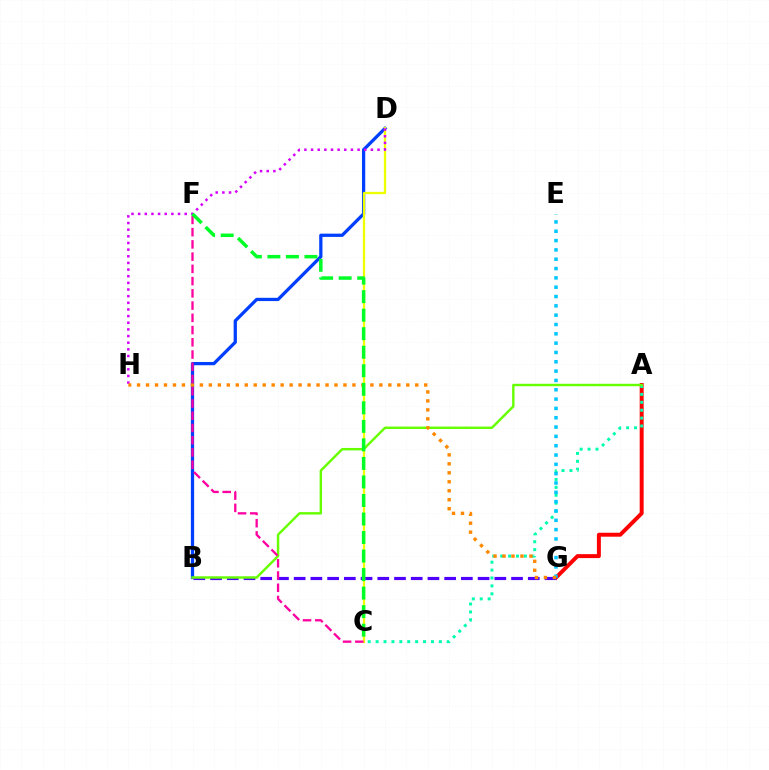{('A', 'G'): [{'color': '#ff0000', 'line_style': 'solid', 'thickness': 2.85}], ('A', 'C'): [{'color': '#00ffaf', 'line_style': 'dotted', 'thickness': 2.15}], ('E', 'G'): [{'color': '#00c7ff', 'line_style': 'dotted', 'thickness': 2.53}], ('B', 'D'): [{'color': '#003fff', 'line_style': 'solid', 'thickness': 2.35}], ('B', 'G'): [{'color': '#4f00ff', 'line_style': 'dashed', 'thickness': 2.27}], ('C', 'D'): [{'color': '#eeff00', 'line_style': 'solid', 'thickness': 1.64}], ('A', 'B'): [{'color': '#66ff00', 'line_style': 'solid', 'thickness': 1.74}], ('D', 'H'): [{'color': '#d600ff', 'line_style': 'dotted', 'thickness': 1.81}], ('G', 'H'): [{'color': '#ff8800', 'line_style': 'dotted', 'thickness': 2.44}], ('C', 'F'): [{'color': '#ff00a0', 'line_style': 'dashed', 'thickness': 1.66}, {'color': '#00ff27', 'line_style': 'dashed', 'thickness': 2.52}]}